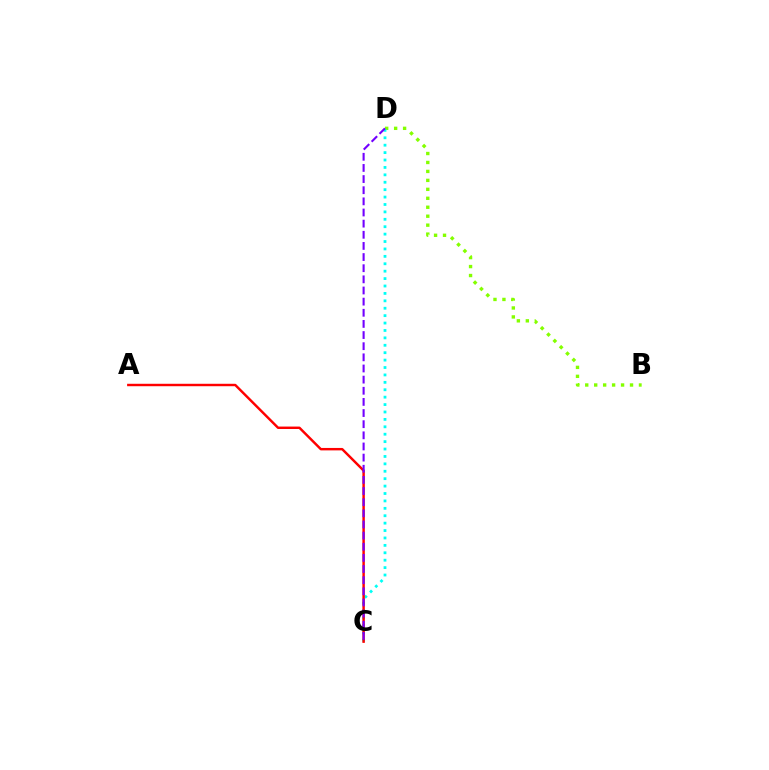{('B', 'D'): [{'color': '#84ff00', 'line_style': 'dotted', 'thickness': 2.43}], ('C', 'D'): [{'color': '#00fff6', 'line_style': 'dotted', 'thickness': 2.01}, {'color': '#7200ff', 'line_style': 'dashed', 'thickness': 1.51}], ('A', 'C'): [{'color': '#ff0000', 'line_style': 'solid', 'thickness': 1.76}]}